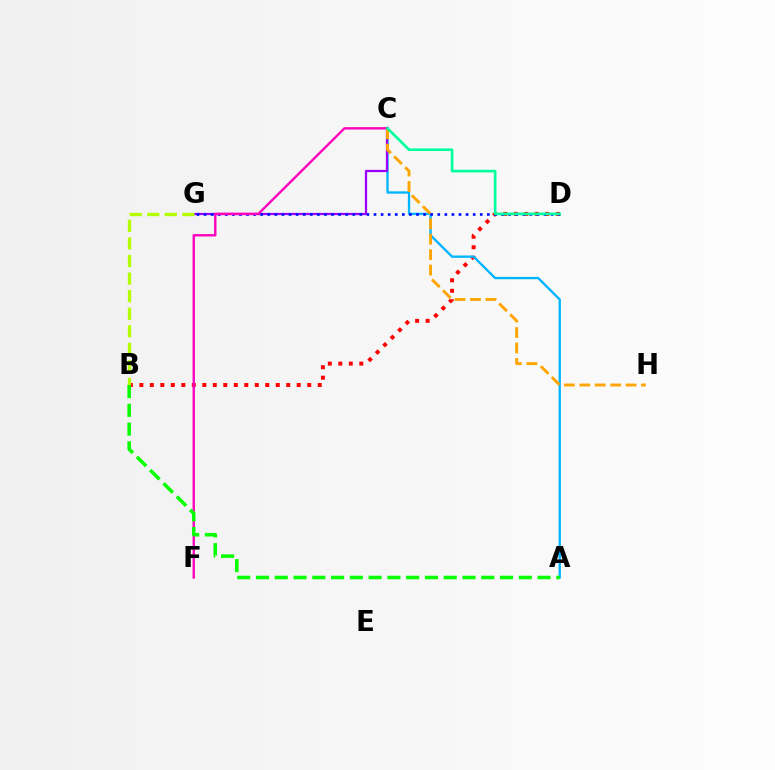{('B', 'D'): [{'color': '#ff0000', 'line_style': 'dotted', 'thickness': 2.85}], ('A', 'C'): [{'color': '#00b5ff', 'line_style': 'solid', 'thickness': 1.68}], ('C', 'G'): [{'color': '#9b00ff', 'line_style': 'solid', 'thickness': 1.62}], ('C', 'H'): [{'color': '#ffa500', 'line_style': 'dashed', 'thickness': 2.1}], ('D', 'G'): [{'color': '#0010ff', 'line_style': 'dotted', 'thickness': 1.92}], ('B', 'G'): [{'color': '#b3ff00', 'line_style': 'dashed', 'thickness': 2.39}], ('C', 'F'): [{'color': '#ff00bd', 'line_style': 'solid', 'thickness': 1.71}], ('C', 'D'): [{'color': '#00ff9d', 'line_style': 'solid', 'thickness': 1.91}], ('A', 'B'): [{'color': '#08ff00', 'line_style': 'dashed', 'thickness': 2.55}]}